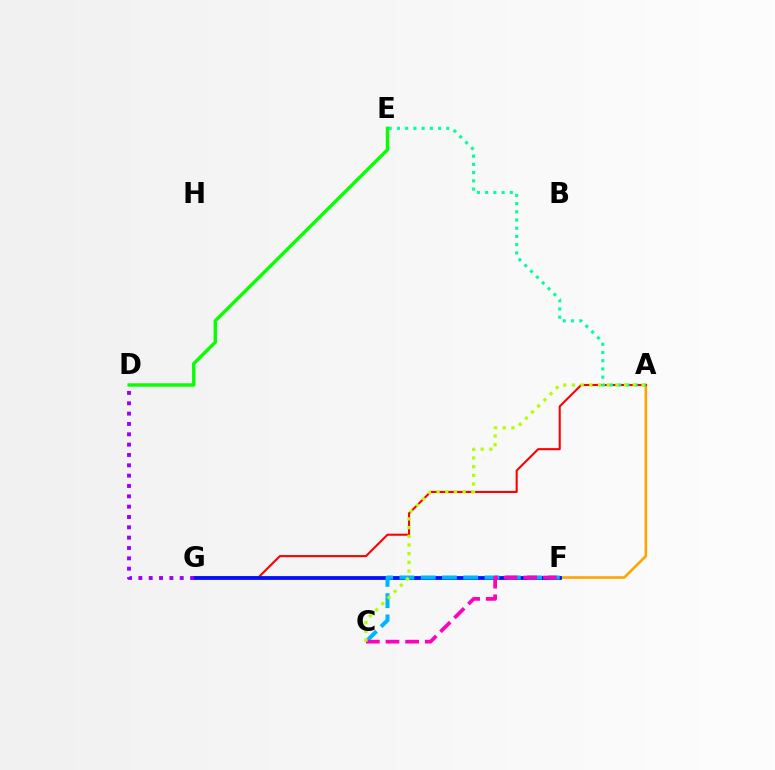{('A', 'F'): [{'color': '#ffa500', 'line_style': 'solid', 'thickness': 1.9}], ('A', 'G'): [{'color': '#ff0000', 'line_style': 'solid', 'thickness': 1.5}], ('F', 'G'): [{'color': '#0010ff', 'line_style': 'solid', 'thickness': 2.73}], ('D', 'E'): [{'color': '#08ff00', 'line_style': 'solid', 'thickness': 2.45}], ('A', 'E'): [{'color': '#00ff9d', 'line_style': 'dotted', 'thickness': 2.23}], ('D', 'G'): [{'color': '#9b00ff', 'line_style': 'dotted', 'thickness': 2.81}], ('C', 'F'): [{'color': '#00b5ff', 'line_style': 'dashed', 'thickness': 2.89}, {'color': '#ff00bd', 'line_style': 'dashed', 'thickness': 2.67}], ('A', 'C'): [{'color': '#b3ff00', 'line_style': 'dotted', 'thickness': 2.36}]}